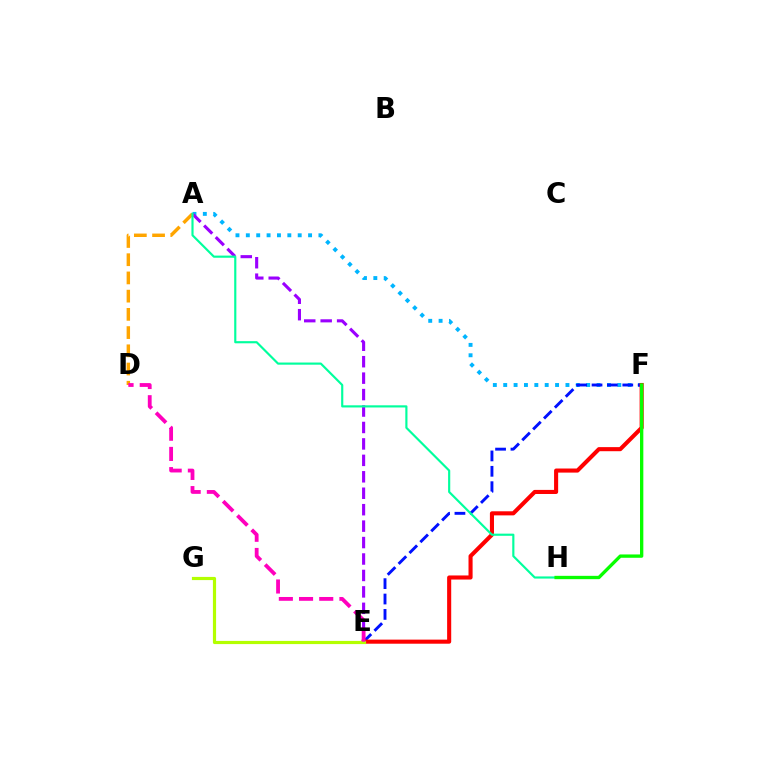{('A', 'F'): [{'color': '#00b5ff', 'line_style': 'dotted', 'thickness': 2.82}], ('A', 'E'): [{'color': '#9b00ff', 'line_style': 'dashed', 'thickness': 2.23}], ('E', 'F'): [{'color': '#0010ff', 'line_style': 'dashed', 'thickness': 2.09}, {'color': '#ff0000', 'line_style': 'solid', 'thickness': 2.94}], ('A', 'D'): [{'color': '#ffa500', 'line_style': 'dashed', 'thickness': 2.48}], ('A', 'H'): [{'color': '#00ff9d', 'line_style': 'solid', 'thickness': 1.55}], ('E', 'G'): [{'color': '#b3ff00', 'line_style': 'solid', 'thickness': 2.29}], ('D', 'E'): [{'color': '#ff00bd', 'line_style': 'dashed', 'thickness': 2.74}], ('F', 'H'): [{'color': '#08ff00', 'line_style': 'solid', 'thickness': 2.4}]}